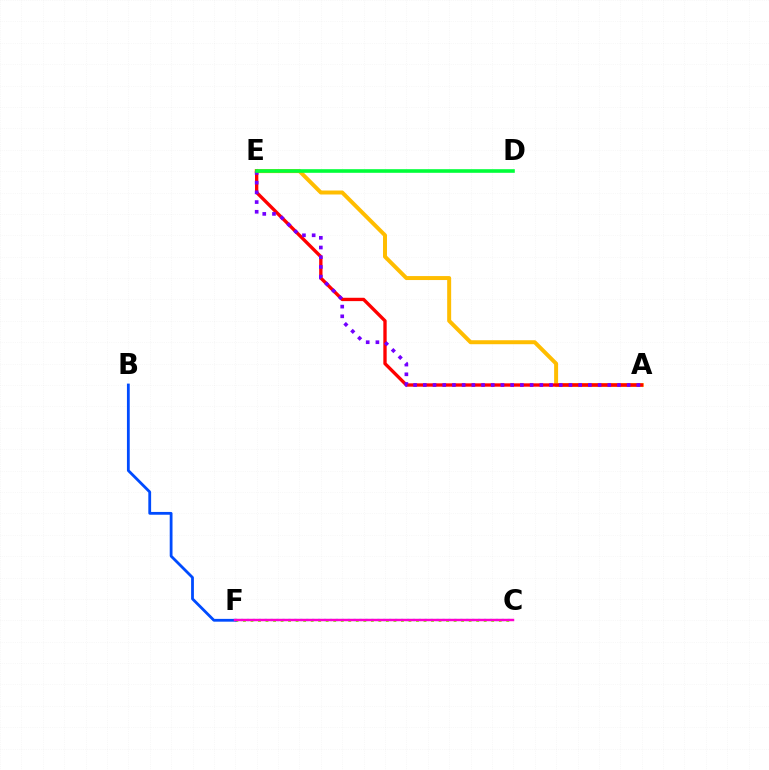{('C', 'F'): [{'color': '#00fff6', 'line_style': 'dotted', 'thickness': 1.61}, {'color': '#84ff00', 'line_style': 'dotted', 'thickness': 2.04}, {'color': '#ff00cf', 'line_style': 'solid', 'thickness': 1.76}], ('A', 'E'): [{'color': '#ffbd00', 'line_style': 'solid', 'thickness': 2.86}, {'color': '#ff0000', 'line_style': 'solid', 'thickness': 2.41}, {'color': '#7200ff', 'line_style': 'dotted', 'thickness': 2.64}], ('B', 'F'): [{'color': '#004bff', 'line_style': 'solid', 'thickness': 2.01}], ('D', 'E'): [{'color': '#00ff39', 'line_style': 'solid', 'thickness': 2.6}]}